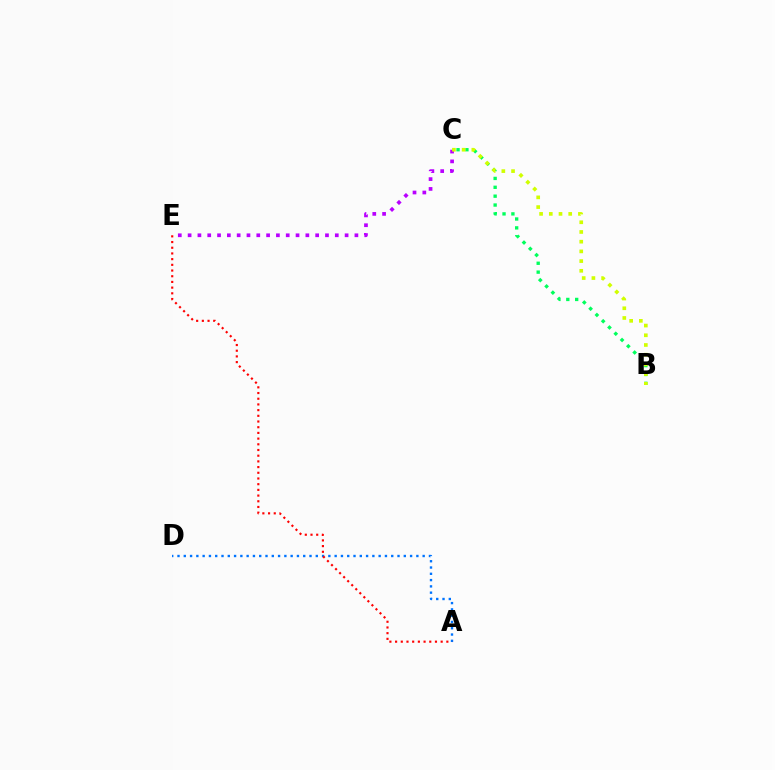{('B', 'C'): [{'color': '#00ff5c', 'line_style': 'dotted', 'thickness': 2.41}, {'color': '#d1ff00', 'line_style': 'dotted', 'thickness': 2.64}], ('C', 'E'): [{'color': '#b900ff', 'line_style': 'dotted', 'thickness': 2.67}], ('A', 'D'): [{'color': '#0074ff', 'line_style': 'dotted', 'thickness': 1.71}], ('A', 'E'): [{'color': '#ff0000', 'line_style': 'dotted', 'thickness': 1.55}]}